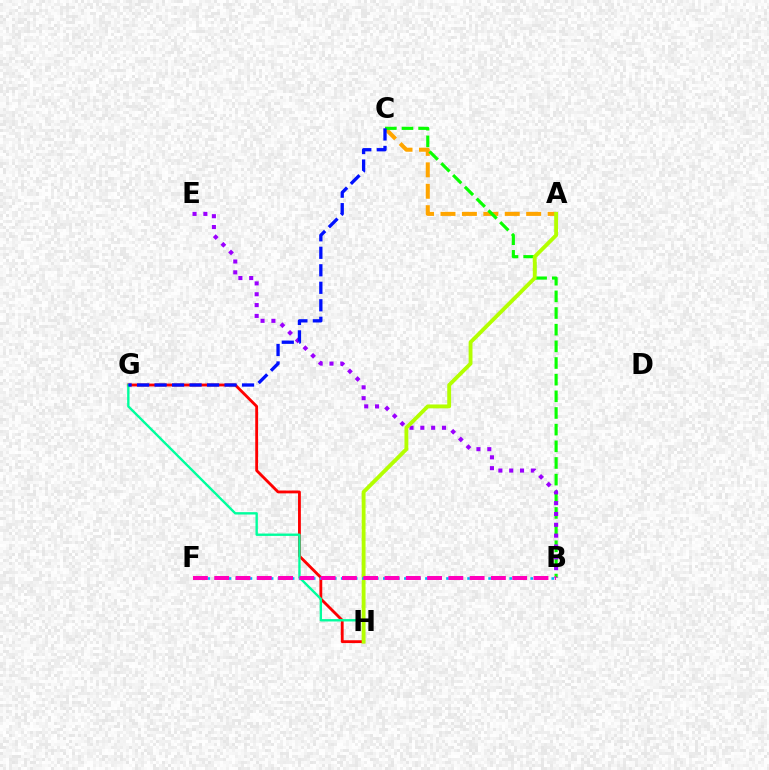{('A', 'C'): [{'color': '#ffa500', 'line_style': 'dashed', 'thickness': 2.91}], ('G', 'H'): [{'color': '#ff0000', 'line_style': 'solid', 'thickness': 2.04}, {'color': '#00ff9d', 'line_style': 'solid', 'thickness': 1.71}], ('B', 'C'): [{'color': '#08ff00', 'line_style': 'dashed', 'thickness': 2.26}], ('B', 'E'): [{'color': '#9b00ff', 'line_style': 'dotted', 'thickness': 2.94}], ('A', 'H'): [{'color': '#b3ff00', 'line_style': 'solid', 'thickness': 2.77}], ('B', 'F'): [{'color': '#00b5ff', 'line_style': 'dotted', 'thickness': 1.91}, {'color': '#ff00bd', 'line_style': 'dashed', 'thickness': 2.89}], ('C', 'G'): [{'color': '#0010ff', 'line_style': 'dashed', 'thickness': 2.38}]}